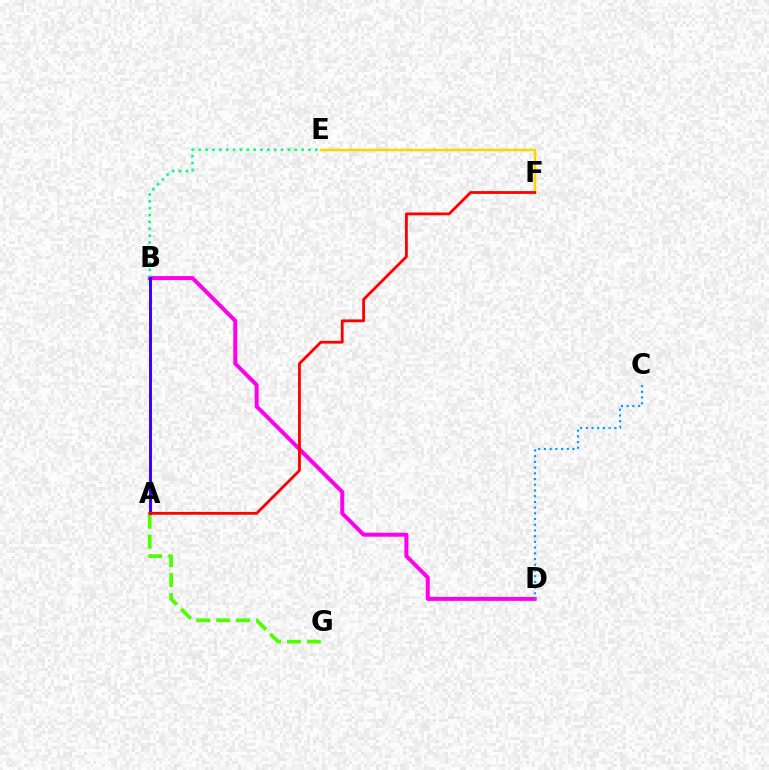{('B', 'D'): [{'color': '#ff00ed', 'line_style': 'solid', 'thickness': 2.87}], ('A', 'G'): [{'color': '#4fff00', 'line_style': 'dashed', 'thickness': 2.71}], ('B', 'E'): [{'color': '#00ff86', 'line_style': 'dotted', 'thickness': 1.86}], ('A', 'B'): [{'color': '#3700ff', 'line_style': 'solid', 'thickness': 2.12}], ('E', 'F'): [{'color': '#ffd500', 'line_style': 'solid', 'thickness': 1.8}], ('C', 'D'): [{'color': '#009eff', 'line_style': 'dotted', 'thickness': 1.55}], ('A', 'F'): [{'color': '#ff0000', 'line_style': 'solid', 'thickness': 2.02}]}